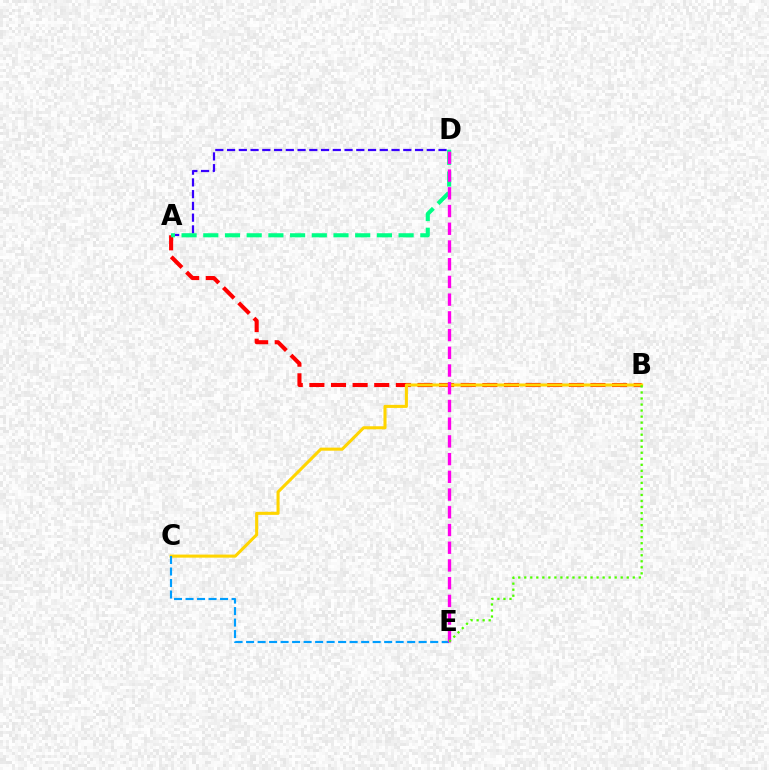{('A', 'D'): [{'color': '#3700ff', 'line_style': 'dashed', 'thickness': 1.6}, {'color': '#00ff86', 'line_style': 'dashed', 'thickness': 2.95}], ('A', 'B'): [{'color': '#ff0000', 'line_style': 'dashed', 'thickness': 2.94}], ('B', 'C'): [{'color': '#ffd500', 'line_style': 'solid', 'thickness': 2.21}], ('C', 'E'): [{'color': '#009eff', 'line_style': 'dashed', 'thickness': 1.56}], ('D', 'E'): [{'color': '#ff00ed', 'line_style': 'dashed', 'thickness': 2.41}], ('B', 'E'): [{'color': '#4fff00', 'line_style': 'dotted', 'thickness': 1.64}]}